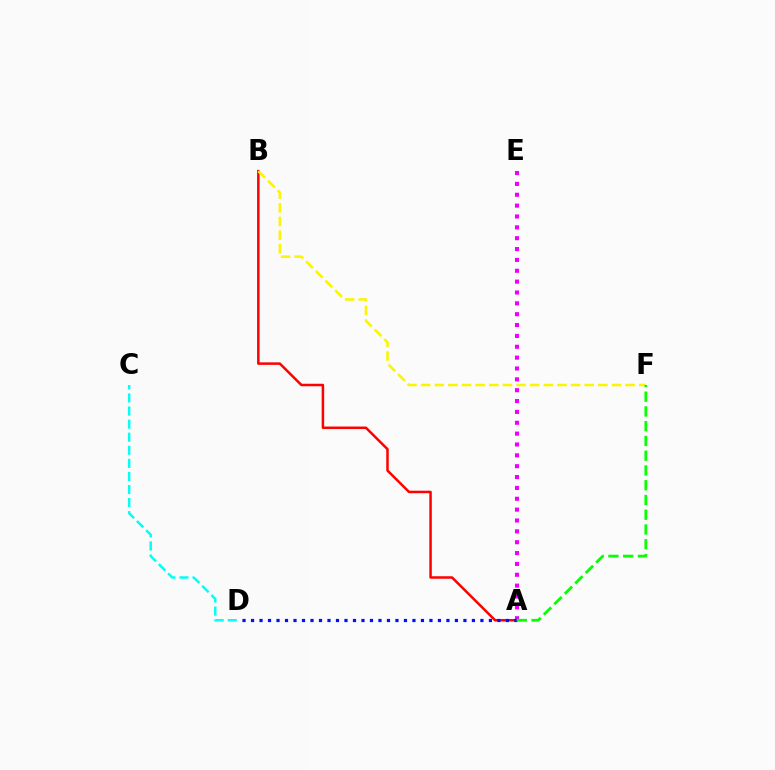{('C', 'D'): [{'color': '#00fff6', 'line_style': 'dashed', 'thickness': 1.78}], ('A', 'B'): [{'color': '#ff0000', 'line_style': 'solid', 'thickness': 1.8}], ('B', 'F'): [{'color': '#fcf500', 'line_style': 'dashed', 'thickness': 1.85}], ('A', 'E'): [{'color': '#ee00ff', 'line_style': 'dotted', 'thickness': 2.95}], ('A', 'D'): [{'color': '#0010ff', 'line_style': 'dotted', 'thickness': 2.31}], ('A', 'F'): [{'color': '#08ff00', 'line_style': 'dashed', 'thickness': 2.0}]}